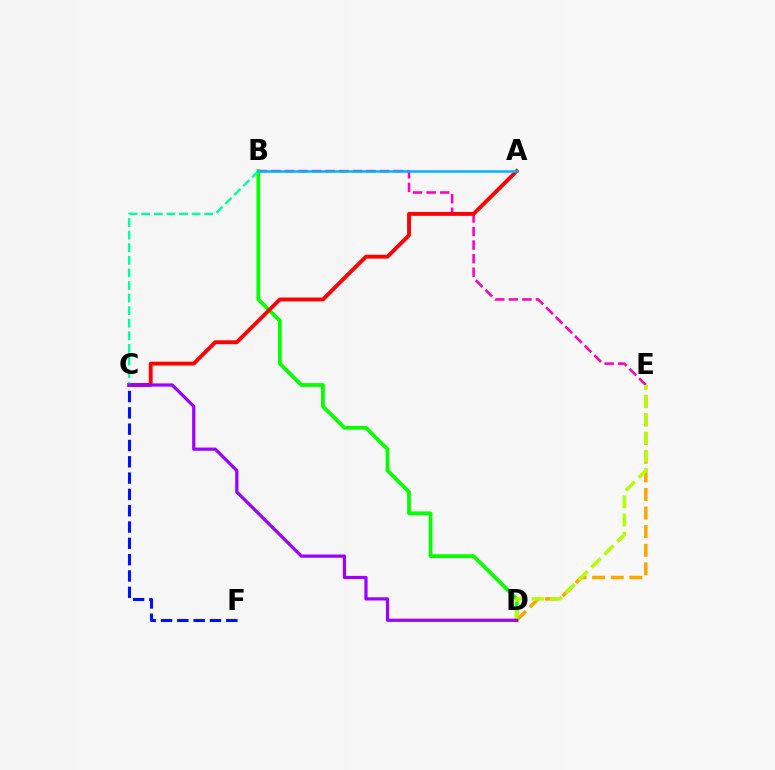{('B', 'E'): [{'color': '#ff00bd', 'line_style': 'dashed', 'thickness': 1.85}], ('B', 'D'): [{'color': '#08ff00', 'line_style': 'solid', 'thickness': 2.72}], ('D', 'E'): [{'color': '#ffa500', 'line_style': 'dashed', 'thickness': 2.53}, {'color': '#b3ff00', 'line_style': 'dashed', 'thickness': 2.47}], ('A', 'C'): [{'color': '#ff0000', 'line_style': 'solid', 'thickness': 2.79}], ('B', 'C'): [{'color': '#00ff9d', 'line_style': 'dashed', 'thickness': 1.71}], ('C', 'F'): [{'color': '#0010ff', 'line_style': 'dashed', 'thickness': 2.22}], ('C', 'D'): [{'color': '#9b00ff', 'line_style': 'solid', 'thickness': 2.31}], ('A', 'B'): [{'color': '#00b5ff', 'line_style': 'solid', 'thickness': 1.83}]}